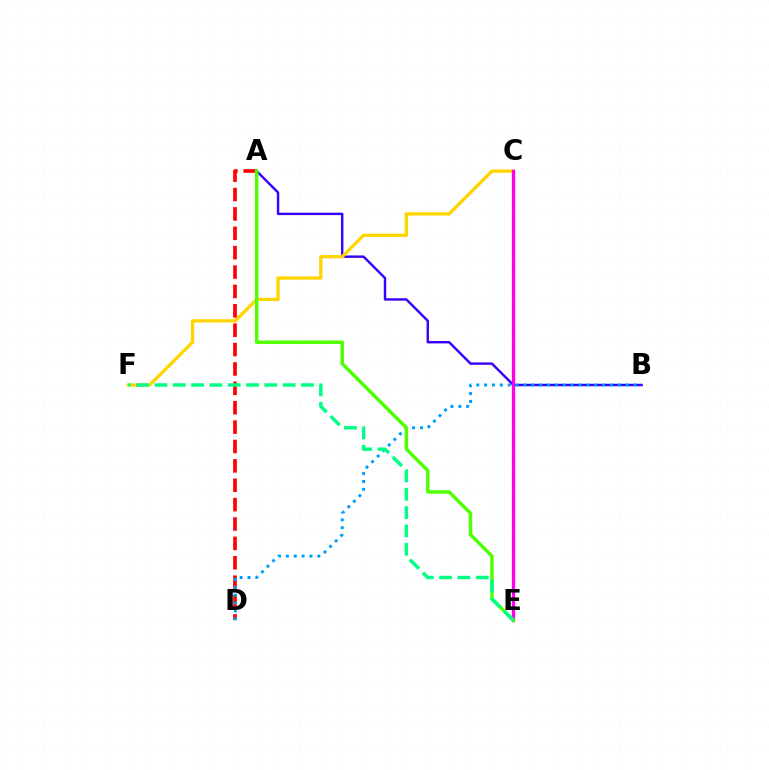{('A', 'B'): [{'color': '#3700ff', 'line_style': 'solid', 'thickness': 1.74}], ('C', 'F'): [{'color': '#ffd500', 'line_style': 'solid', 'thickness': 2.39}], ('C', 'E'): [{'color': '#ff00ed', 'line_style': 'solid', 'thickness': 2.37}], ('A', 'D'): [{'color': '#ff0000', 'line_style': 'dashed', 'thickness': 2.63}], ('B', 'D'): [{'color': '#009eff', 'line_style': 'dotted', 'thickness': 2.14}], ('A', 'E'): [{'color': '#4fff00', 'line_style': 'solid', 'thickness': 2.48}], ('E', 'F'): [{'color': '#00ff86', 'line_style': 'dashed', 'thickness': 2.49}]}